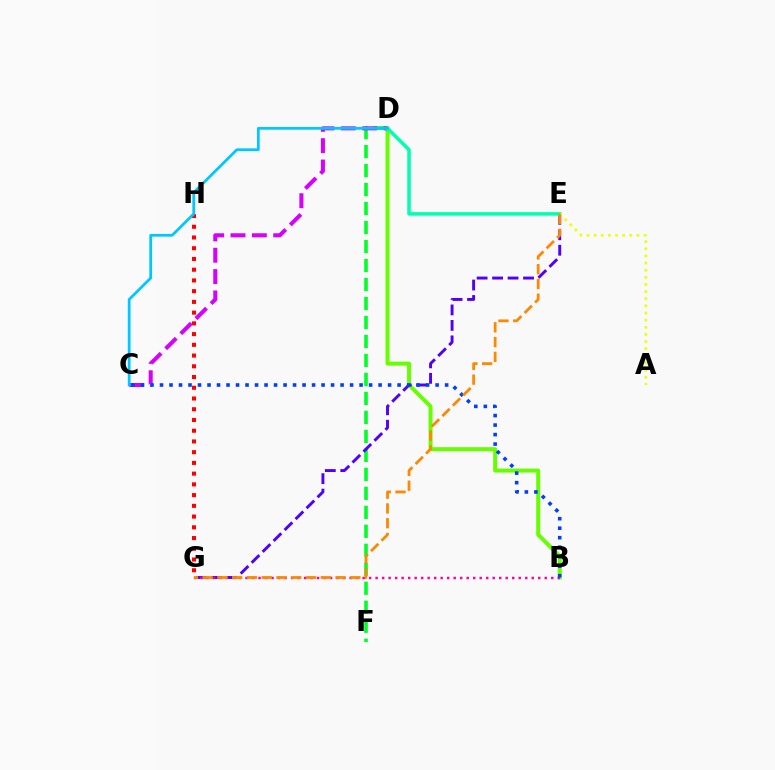{('D', 'F'): [{'color': '#00ff27', 'line_style': 'dashed', 'thickness': 2.58}], ('B', 'D'): [{'color': '#66ff00', 'line_style': 'solid', 'thickness': 2.86}], ('E', 'G'): [{'color': '#4f00ff', 'line_style': 'dashed', 'thickness': 2.1}, {'color': '#ff8800', 'line_style': 'dashed', 'thickness': 2.01}], ('G', 'H'): [{'color': '#ff0000', 'line_style': 'dotted', 'thickness': 2.92}], ('B', 'G'): [{'color': '#ff00a0', 'line_style': 'dotted', 'thickness': 1.77}], ('C', 'D'): [{'color': '#d600ff', 'line_style': 'dashed', 'thickness': 2.9}, {'color': '#00c7ff', 'line_style': 'solid', 'thickness': 1.98}], ('D', 'E'): [{'color': '#00ffaf', 'line_style': 'solid', 'thickness': 2.55}], ('B', 'C'): [{'color': '#003fff', 'line_style': 'dotted', 'thickness': 2.58}], ('A', 'E'): [{'color': '#eeff00', 'line_style': 'dotted', 'thickness': 1.94}]}